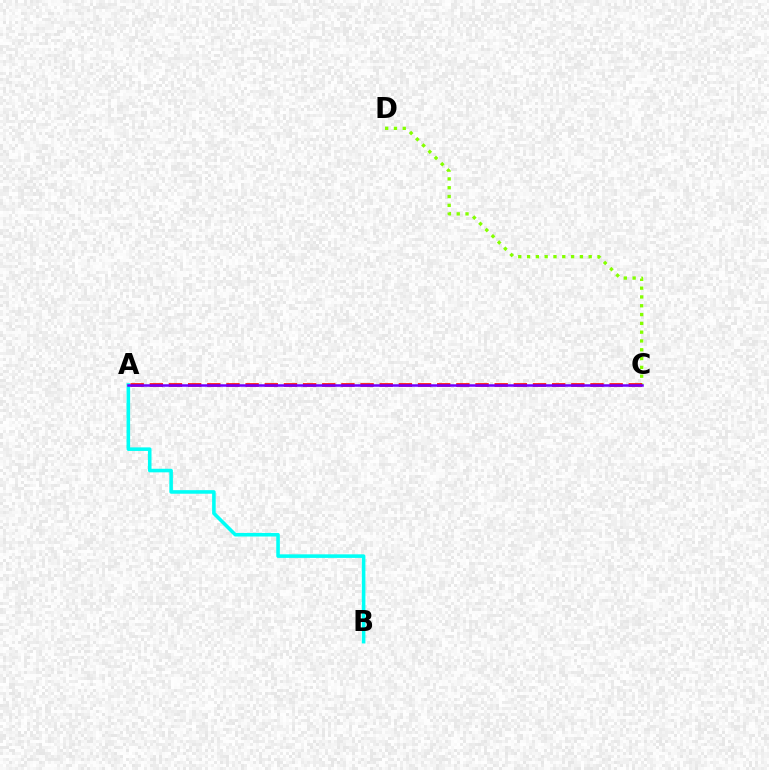{('A', 'B'): [{'color': '#00fff6', 'line_style': 'solid', 'thickness': 2.57}], ('C', 'D'): [{'color': '#84ff00', 'line_style': 'dotted', 'thickness': 2.39}], ('A', 'C'): [{'color': '#ff0000', 'line_style': 'dashed', 'thickness': 2.6}, {'color': '#7200ff', 'line_style': 'solid', 'thickness': 1.82}]}